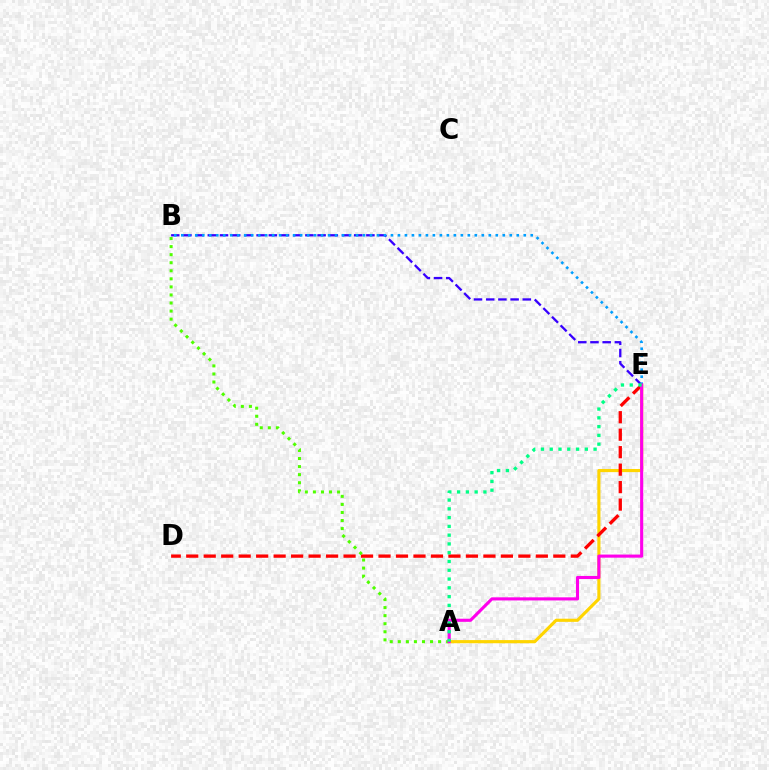{('B', 'E'): [{'color': '#3700ff', 'line_style': 'dashed', 'thickness': 1.66}, {'color': '#009eff', 'line_style': 'dotted', 'thickness': 1.9}], ('A', 'E'): [{'color': '#ffd500', 'line_style': 'solid', 'thickness': 2.26}, {'color': '#ff00ed', 'line_style': 'solid', 'thickness': 2.23}, {'color': '#00ff86', 'line_style': 'dotted', 'thickness': 2.38}], ('D', 'E'): [{'color': '#ff0000', 'line_style': 'dashed', 'thickness': 2.37}], ('A', 'B'): [{'color': '#4fff00', 'line_style': 'dotted', 'thickness': 2.19}]}